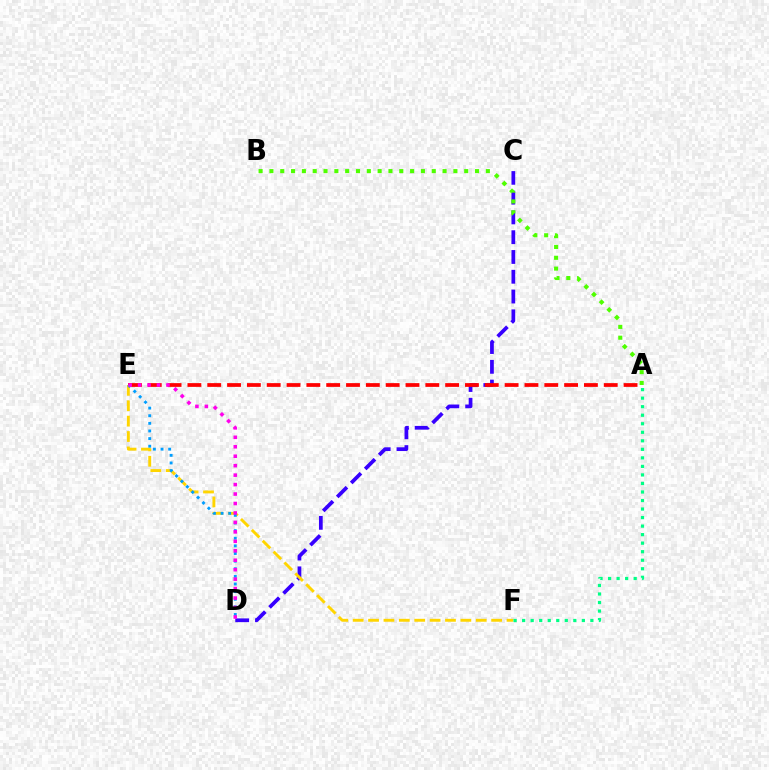{('C', 'D'): [{'color': '#3700ff', 'line_style': 'dashed', 'thickness': 2.69}], ('A', 'E'): [{'color': '#ff0000', 'line_style': 'dashed', 'thickness': 2.69}], ('E', 'F'): [{'color': '#ffd500', 'line_style': 'dashed', 'thickness': 2.09}], ('A', 'B'): [{'color': '#4fff00', 'line_style': 'dotted', 'thickness': 2.94}], ('D', 'E'): [{'color': '#009eff', 'line_style': 'dotted', 'thickness': 2.07}, {'color': '#ff00ed', 'line_style': 'dotted', 'thickness': 2.57}], ('A', 'F'): [{'color': '#00ff86', 'line_style': 'dotted', 'thickness': 2.32}]}